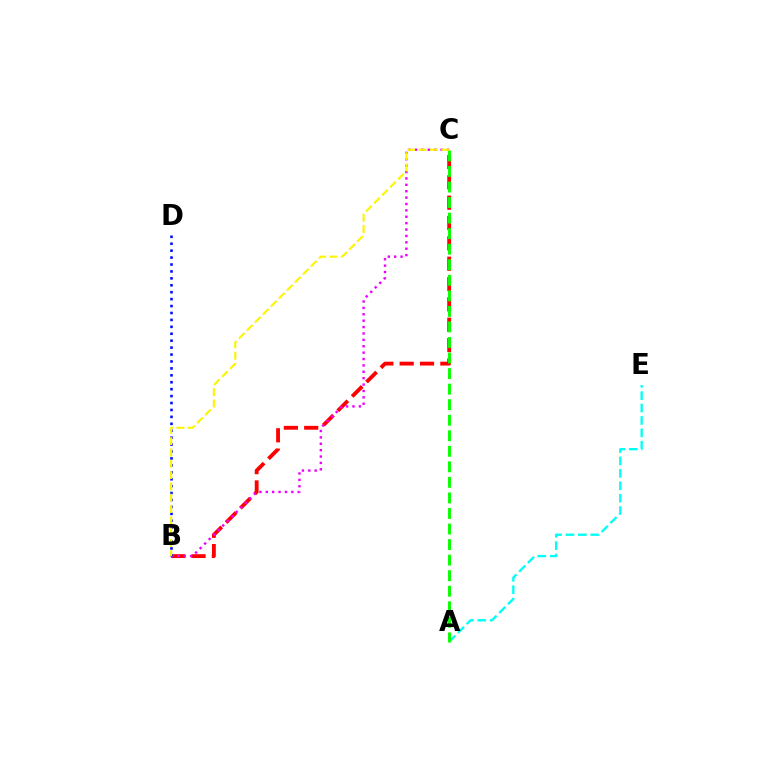{('B', 'C'): [{'color': '#ff0000', 'line_style': 'dashed', 'thickness': 2.76}, {'color': '#ee00ff', 'line_style': 'dotted', 'thickness': 1.74}, {'color': '#fcf500', 'line_style': 'dashed', 'thickness': 1.54}], ('A', 'E'): [{'color': '#00fff6', 'line_style': 'dashed', 'thickness': 1.68}], ('B', 'D'): [{'color': '#0010ff', 'line_style': 'dotted', 'thickness': 1.88}], ('A', 'C'): [{'color': '#08ff00', 'line_style': 'dashed', 'thickness': 2.11}]}